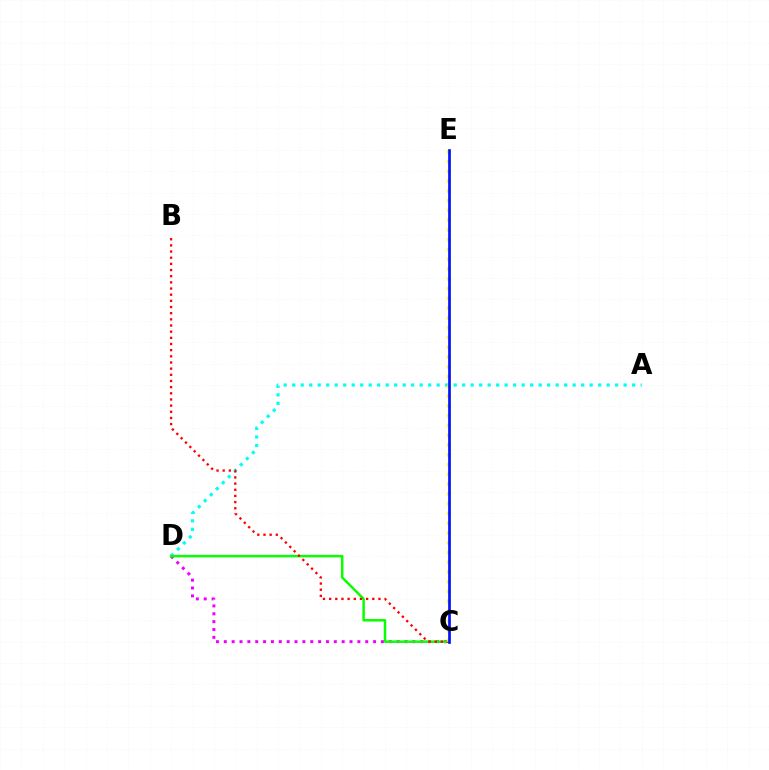{('C', 'D'): [{'color': '#ee00ff', 'line_style': 'dotted', 'thickness': 2.13}, {'color': '#08ff00', 'line_style': 'solid', 'thickness': 1.79}], ('A', 'D'): [{'color': '#00fff6', 'line_style': 'dotted', 'thickness': 2.31}], ('B', 'C'): [{'color': '#ff0000', 'line_style': 'dotted', 'thickness': 1.67}], ('C', 'E'): [{'color': '#fcf500', 'line_style': 'dotted', 'thickness': 2.66}, {'color': '#0010ff', 'line_style': 'solid', 'thickness': 1.92}]}